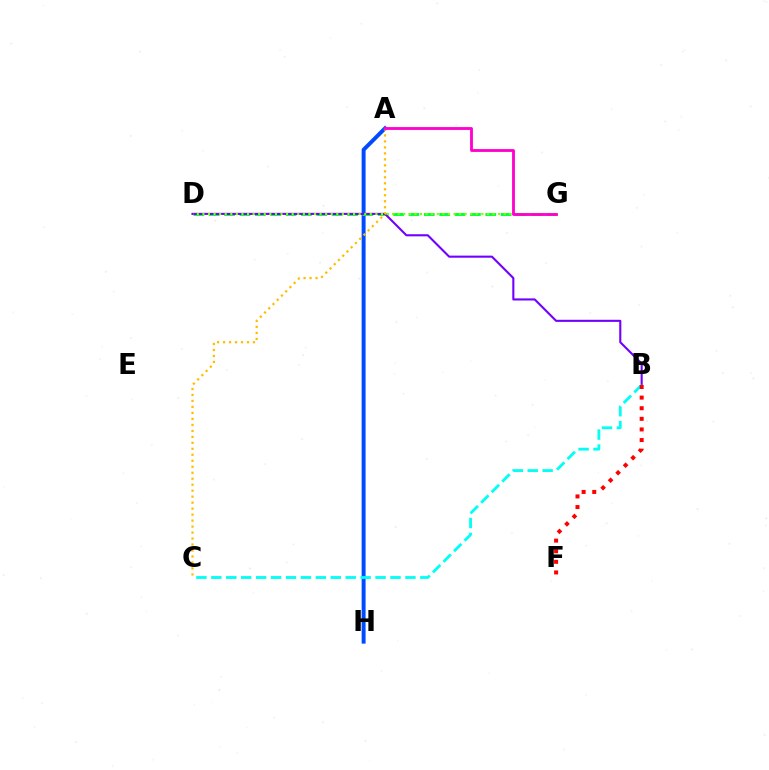{('A', 'H'): [{'color': '#004bff', 'line_style': 'solid', 'thickness': 2.84}], ('D', 'G'): [{'color': '#00ff39', 'line_style': 'dashed', 'thickness': 2.09}, {'color': '#84ff00', 'line_style': 'dotted', 'thickness': 1.52}], ('B', 'D'): [{'color': '#7200ff', 'line_style': 'solid', 'thickness': 1.51}], ('A', 'C'): [{'color': '#ffbd00', 'line_style': 'dotted', 'thickness': 1.63}], ('B', 'C'): [{'color': '#00fff6', 'line_style': 'dashed', 'thickness': 2.03}], ('A', 'G'): [{'color': '#ff00cf', 'line_style': 'solid', 'thickness': 2.04}], ('B', 'F'): [{'color': '#ff0000', 'line_style': 'dotted', 'thickness': 2.88}]}